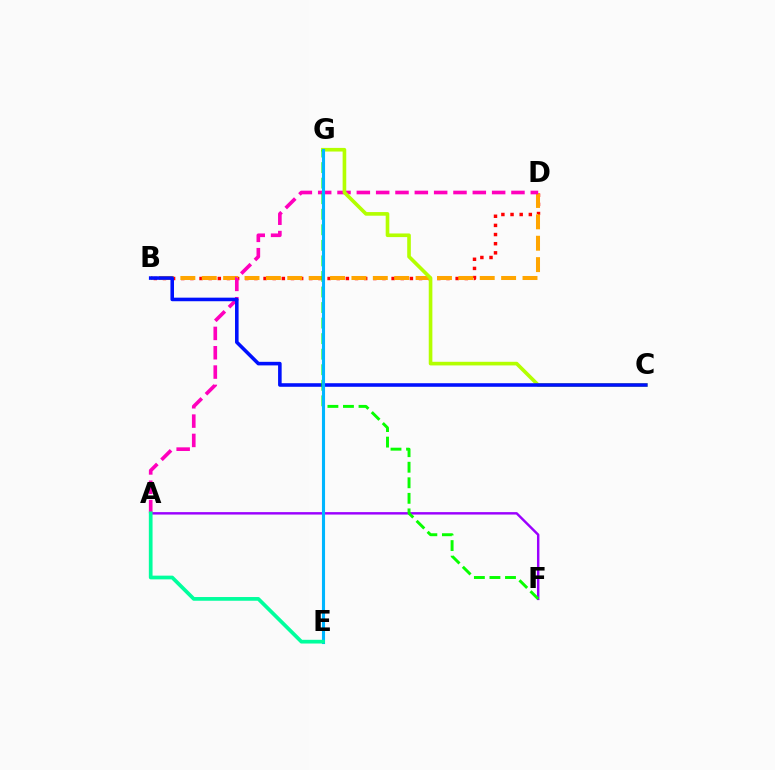{('B', 'D'): [{'color': '#ff0000', 'line_style': 'dotted', 'thickness': 2.49}, {'color': '#ffa500', 'line_style': 'dashed', 'thickness': 2.91}], ('A', 'F'): [{'color': '#9b00ff', 'line_style': 'solid', 'thickness': 1.75}], ('A', 'D'): [{'color': '#ff00bd', 'line_style': 'dashed', 'thickness': 2.63}], ('C', 'G'): [{'color': '#b3ff00', 'line_style': 'solid', 'thickness': 2.62}], ('B', 'C'): [{'color': '#0010ff', 'line_style': 'solid', 'thickness': 2.57}], ('F', 'G'): [{'color': '#08ff00', 'line_style': 'dashed', 'thickness': 2.11}], ('E', 'G'): [{'color': '#00b5ff', 'line_style': 'solid', 'thickness': 2.23}], ('A', 'E'): [{'color': '#00ff9d', 'line_style': 'solid', 'thickness': 2.67}]}